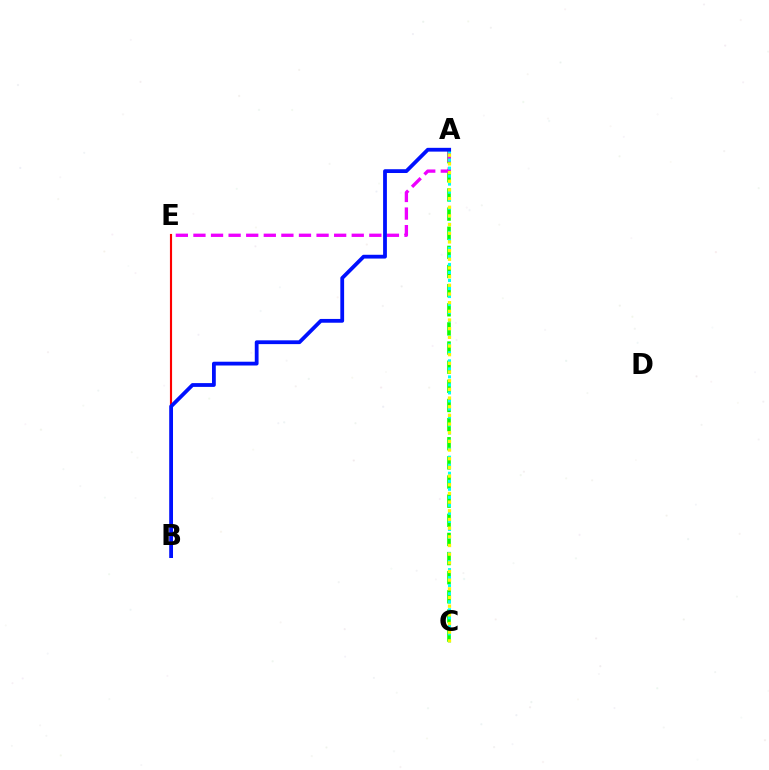{('B', 'E'): [{'color': '#ff0000', 'line_style': 'solid', 'thickness': 1.54}], ('A', 'C'): [{'color': '#08ff00', 'line_style': 'dashed', 'thickness': 2.6}, {'color': '#00fff6', 'line_style': 'dotted', 'thickness': 2.18}, {'color': '#fcf500', 'line_style': 'dotted', 'thickness': 2.36}], ('A', 'E'): [{'color': '#ee00ff', 'line_style': 'dashed', 'thickness': 2.39}], ('A', 'B'): [{'color': '#0010ff', 'line_style': 'solid', 'thickness': 2.73}]}